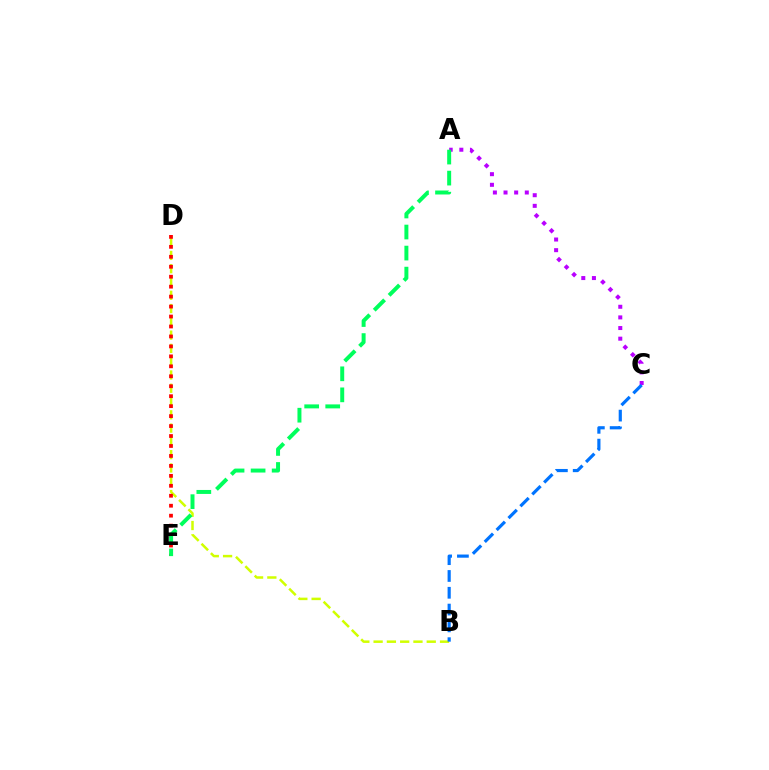{('B', 'D'): [{'color': '#d1ff00', 'line_style': 'dashed', 'thickness': 1.8}], ('A', 'C'): [{'color': '#b900ff', 'line_style': 'dotted', 'thickness': 2.89}], ('D', 'E'): [{'color': '#ff0000', 'line_style': 'dotted', 'thickness': 2.71}], ('A', 'E'): [{'color': '#00ff5c', 'line_style': 'dashed', 'thickness': 2.86}], ('B', 'C'): [{'color': '#0074ff', 'line_style': 'dashed', 'thickness': 2.28}]}